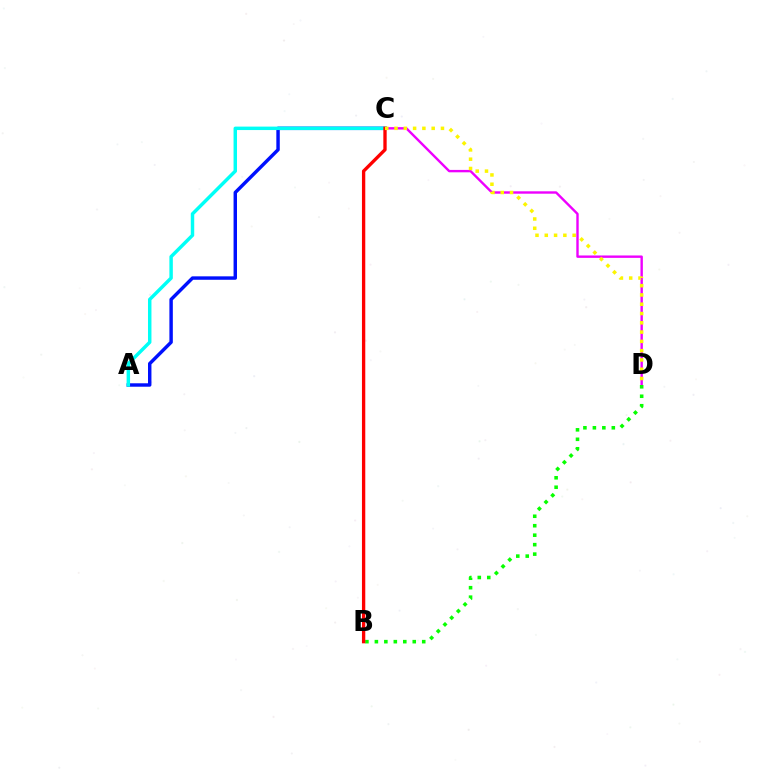{('C', 'D'): [{'color': '#ee00ff', 'line_style': 'solid', 'thickness': 1.72}, {'color': '#fcf500', 'line_style': 'dotted', 'thickness': 2.52}], ('A', 'C'): [{'color': '#0010ff', 'line_style': 'solid', 'thickness': 2.47}, {'color': '#00fff6', 'line_style': 'solid', 'thickness': 2.49}], ('B', 'D'): [{'color': '#08ff00', 'line_style': 'dotted', 'thickness': 2.57}], ('B', 'C'): [{'color': '#ff0000', 'line_style': 'solid', 'thickness': 2.4}]}